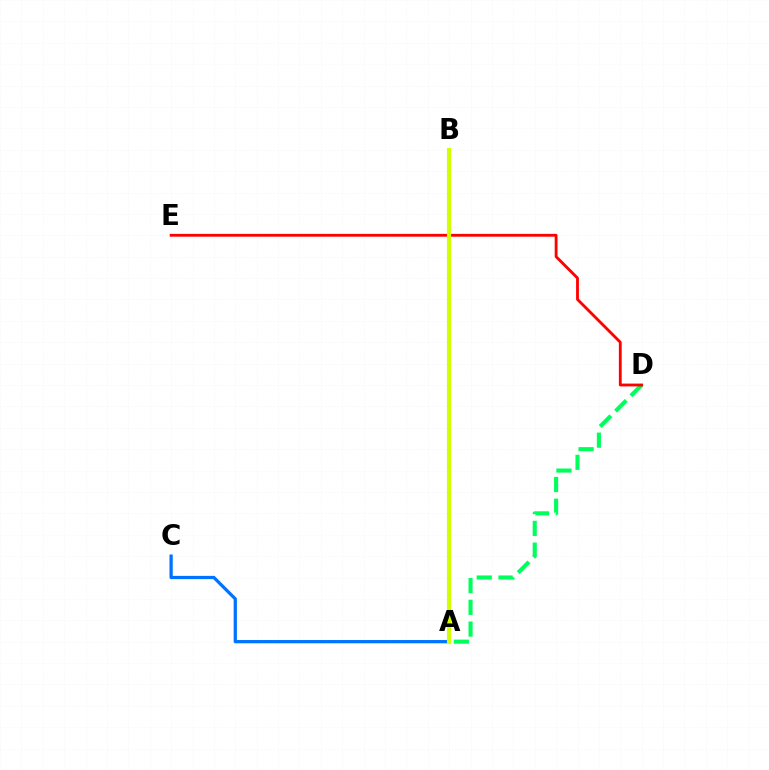{('A', 'D'): [{'color': '#00ff5c', 'line_style': 'dashed', 'thickness': 2.96}], ('A', 'C'): [{'color': '#0074ff', 'line_style': 'solid', 'thickness': 2.35}], ('A', 'B'): [{'color': '#b900ff', 'line_style': 'solid', 'thickness': 1.6}, {'color': '#d1ff00', 'line_style': 'solid', 'thickness': 2.97}], ('D', 'E'): [{'color': '#ff0000', 'line_style': 'solid', 'thickness': 2.04}]}